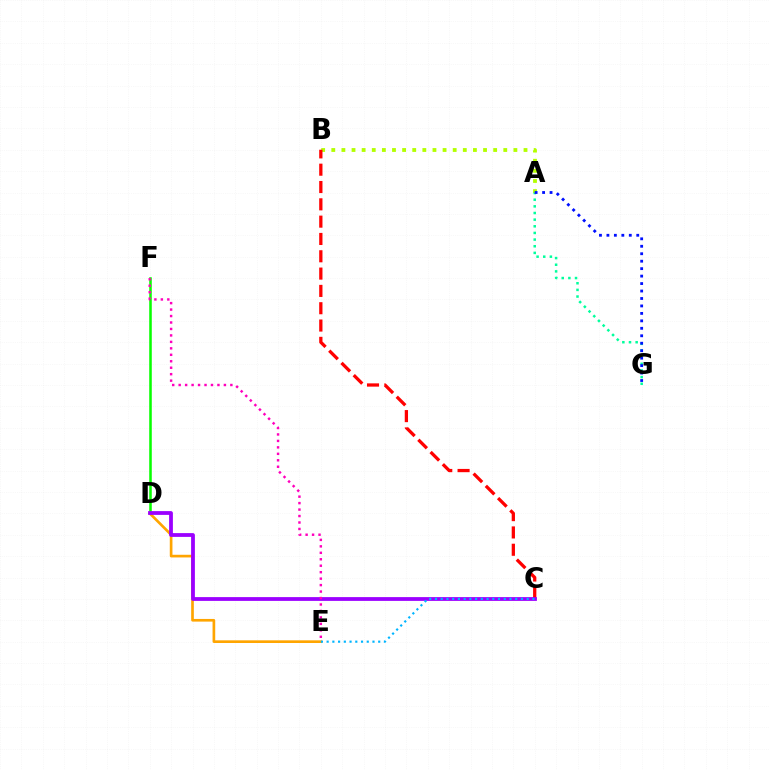{('D', 'F'): [{'color': '#08ff00', 'line_style': 'solid', 'thickness': 1.84}], ('A', 'B'): [{'color': '#b3ff00', 'line_style': 'dotted', 'thickness': 2.75}], ('A', 'G'): [{'color': '#00ff9d', 'line_style': 'dotted', 'thickness': 1.81}, {'color': '#0010ff', 'line_style': 'dotted', 'thickness': 2.03}], ('B', 'C'): [{'color': '#ff0000', 'line_style': 'dashed', 'thickness': 2.35}], ('D', 'E'): [{'color': '#ffa500', 'line_style': 'solid', 'thickness': 1.92}], ('C', 'D'): [{'color': '#9b00ff', 'line_style': 'solid', 'thickness': 2.72}], ('E', 'F'): [{'color': '#ff00bd', 'line_style': 'dotted', 'thickness': 1.76}], ('C', 'E'): [{'color': '#00b5ff', 'line_style': 'dotted', 'thickness': 1.56}]}